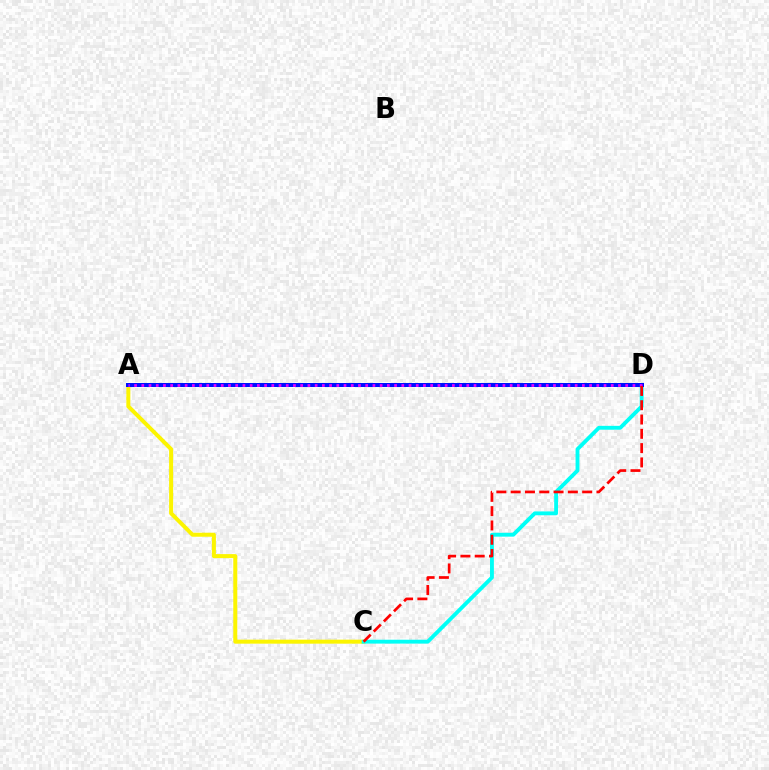{('A', 'C'): [{'color': '#fcf500', 'line_style': 'solid', 'thickness': 2.88}], ('C', 'D'): [{'color': '#00fff6', 'line_style': 'solid', 'thickness': 2.78}, {'color': '#ff0000', 'line_style': 'dashed', 'thickness': 1.94}], ('A', 'D'): [{'color': '#08ff00', 'line_style': 'solid', 'thickness': 1.59}, {'color': '#0010ff', 'line_style': 'solid', 'thickness': 2.88}, {'color': '#ee00ff', 'line_style': 'dotted', 'thickness': 1.96}]}